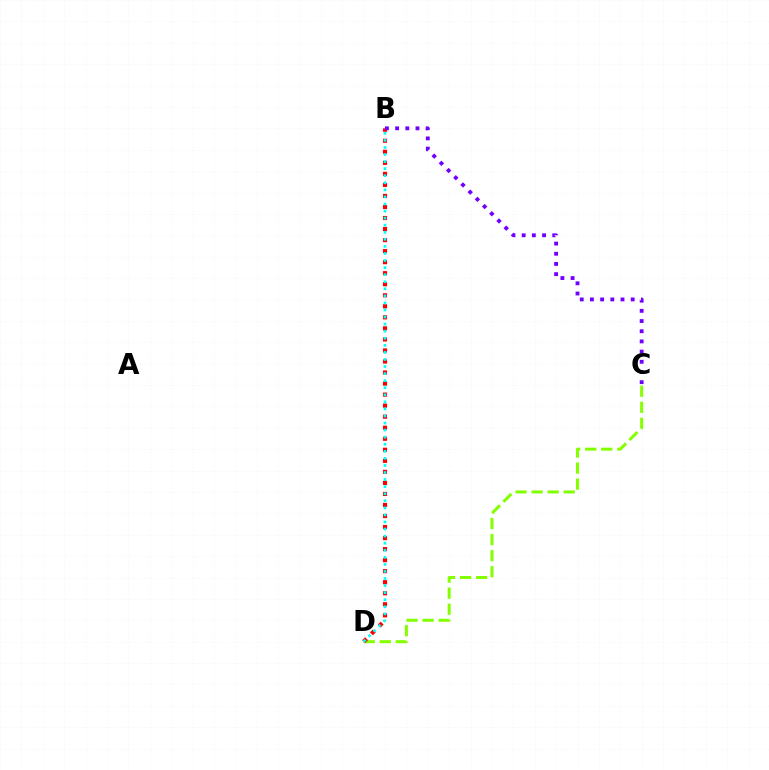{('C', 'D'): [{'color': '#84ff00', 'line_style': 'dashed', 'thickness': 2.18}], ('B', 'D'): [{'color': '#ff0000', 'line_style': 'dotted', 'thickness': 3.0}, {'color': '#00fff6', 'line_style': 'dotted', 'thickness': 1.92}], ('B', 'C'): [{'color': '#7200ff', 'line_style': 'dotted', 'thickness': 2.77}]}